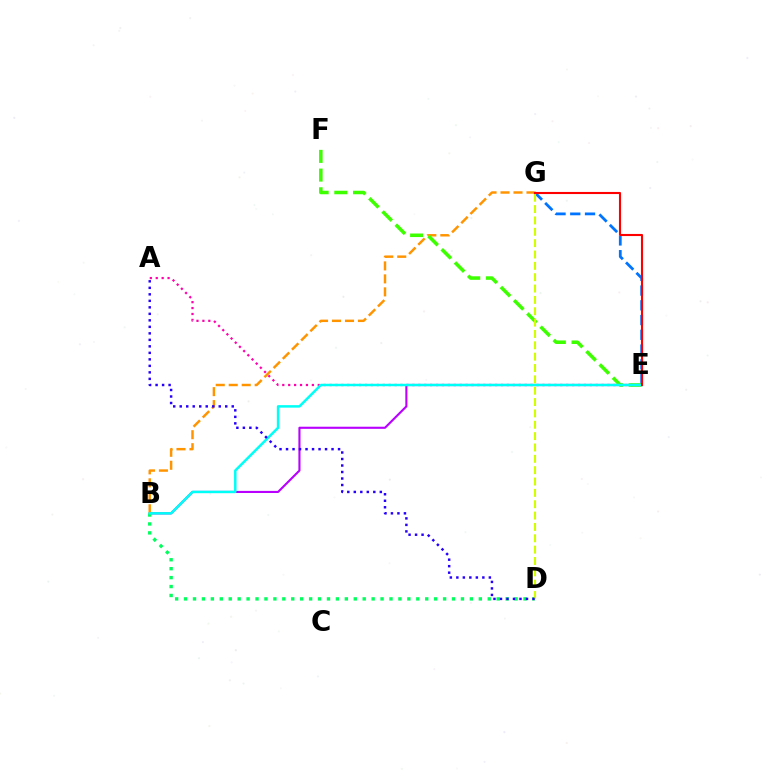{('B', 'E'): [{'color': '#b900ff', 'line_style': 'solid', 'thickness': 1.52}, {'color': '#00fff6', 'line_style': 'solid', 'thickness': 1.79}], ('B', 'D'): [{'color': '#00ff5c', 'line_style': 'dotted', 'thickness': 2.43}], ('B', 'G'): [{'color': '#ff9400', 'line_style': 'dashed', 'thickness': 1.76}], ('E', 'G'): [{'color': '#0074ff', 'line_style': 'dashed', 'thickness': 2.0}, {'color': '#ff0000', 'line_style': 'solid', 'thickness': 1.51}], ('A', 'E'): [{'color': '#ff00ac', 'line_style': 'dotted', 'thickness': 1.61}], ('E', 'F'): [{'color': '#3dff00', 'line_style': 'dashed', 'thickness': 2.54}], ('D', 'G'): [{'color': '#d1ff00', 'line_style': 'dashed', 'thickness': 1.54}], ('A', 'D'): [{'color': '#2500ff', 'line_style': 'dotted', 'thickness': 1.77}]}